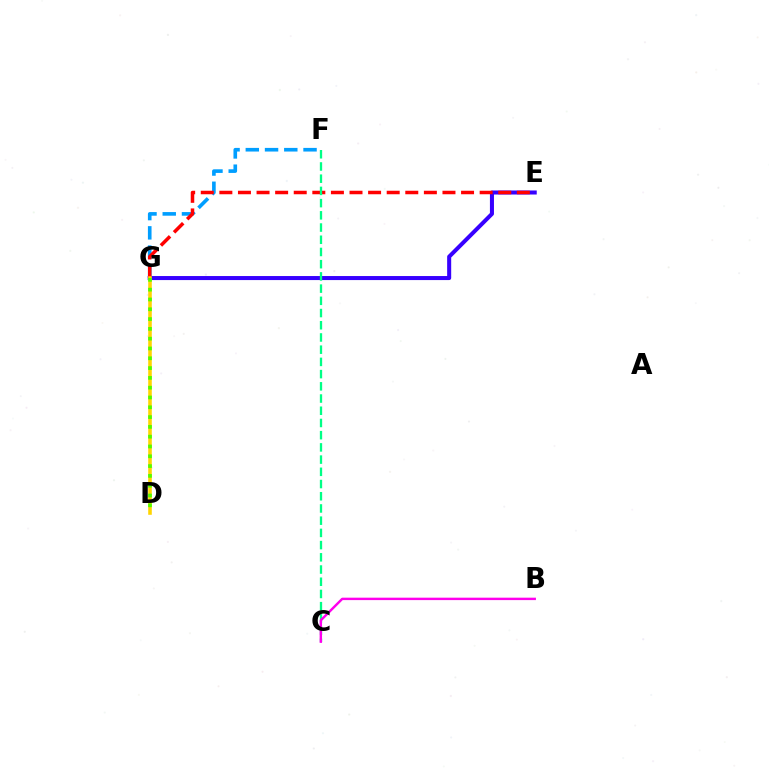{('F', 'G'): [{'color': '#009eff', 'line_style': 'dashed', 'thickness': 2.61}], ('E', 'G'): [{'color': '#3700ff', 'line_style': 'solid', 'thickness': 2.91}, {'color': '#ff0000', 'line_style': 'dashed', 'thickness': 2.53}], ('C', 'F'): [{'color': '#00ff86', 'line_style': 'dashed', 'thickness': 1.66}], ('D', 'G'): [{'color': '#ffd500', 'line_style': 'solid', 'thickness': 2.58}, {'color': '#4fff00', 'line_style': 'dotted', 'thickness': 2.66}], ('B', 'C'): [{'color': '#ff00ed', 'line_style': 'solid', 'thickness': 1.75}]}